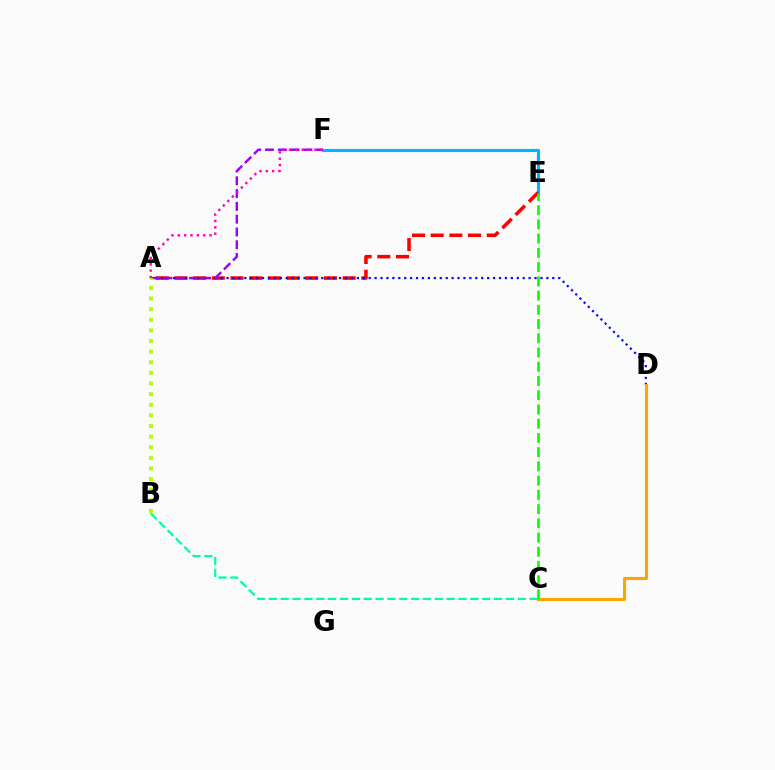{('E', 'F'): [{'color': '#00b5ff', 'line_style': 'solid', 'thickness': 2.24}], ('A', 'E'): [{'color': '#ff0000', 'line_style': 'dashed', 'thickness': 2.54}], ('A', 'D'): [{'color': '#0010ff', 'line_style': 'dotted', 'thickness': 1.61}], ('C', 'D'): [{'color': '#ffa500', 'line_style': 'solid', 'thickness': 2.22}], ('A', 'F'): [{'color': '#9b00ff', 'line_style': 'dashed', 'thickness': 1.74}, {'color': '#ff00bd', 'line_style': 'dotted', 'thickness': 1.73}], ('C', 'E'): [{'color': '#08ff00', 'line_style': 'dashed', 'thickness': 1.93}], ('A', 'B'): [{'color': '#b3ff00', 'line_style': 'dotted', 'thickness': 2.89}], ('B', 'C'): [{'color': '#00ff9d', 'line_style': 'dashed', 'thickness': 1.61}]}